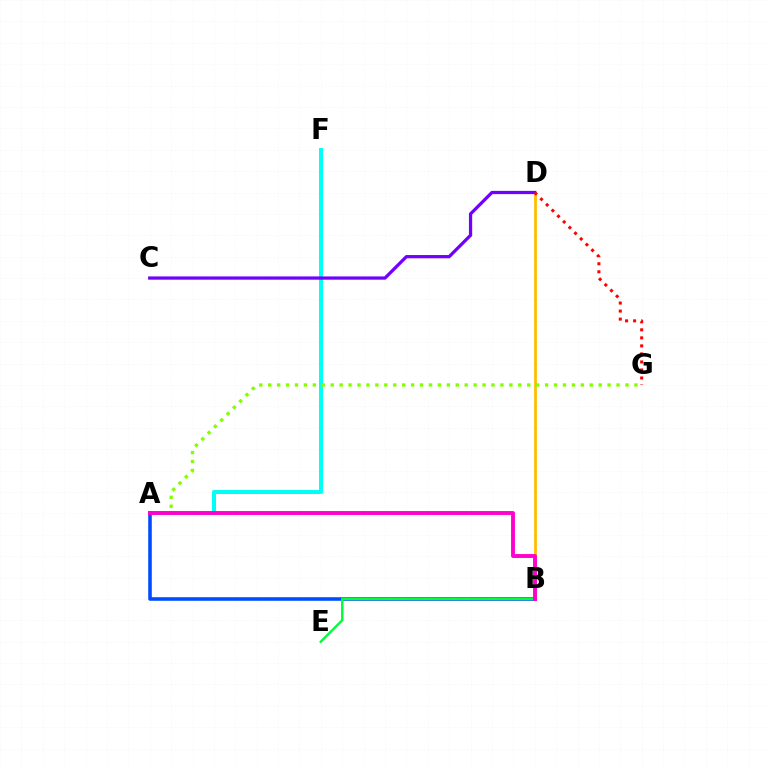{('B', 'D'): [{'color': '#ffbd00', 'line_style': 'solid', 'thickness': 1.98}], ('A', 'F'): [{'color': '#00fff6', 'line_style': 'solid', 'thickness': 2.86}], ('A', 'G'): [{'color': '#84ff00', 'line_style': 'dotted', 'thickness': 2.43}], ('C', 'D'): [{'color': '#7200ff', 'line_style': 'solid', 'thickness': 2.35}], ('A', 'B'): [{'color': '#004bff', 'line_style': 'solid', 'thickness': 2.57}, {'color': '#ff00cf', 'line_style': 'solid', 'thickness': 2.8}], ('B', 'E'): [{'color': '#00ff39', 'line_style': 'solid', 'thickness': 1.76}], ('D', 'G'): [{'color': '#ff0000', 'line_style': 'dotted', 'thickness': 2.18}]}